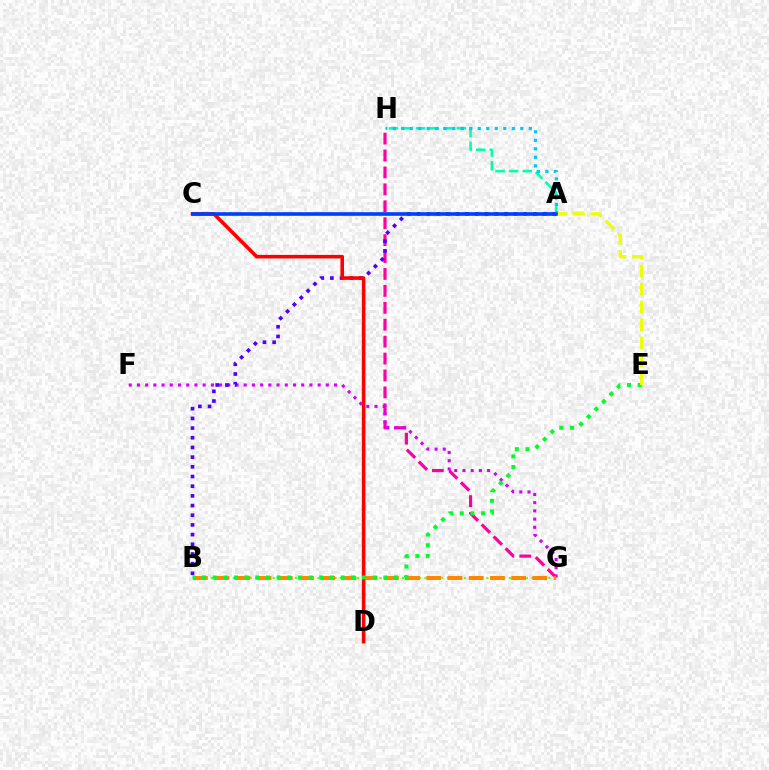{('A', 'H'): [{'color': '#00ffaf', 'line_style': 'dashed', 'thickness': 1.85}, {'color': '#00c7ff', 'line_style': 'dotted', 'thickness': 2.31}], ('G', 'H'): [{'color': '#ff00a0', 'line_style': 'dashed', 'thickness': 2.3}], ('F', 'G'): [{'color': '#d600ff', 'line_style': 'dotted', 'thickness': 2.23}], ('B', 'G'): [{'color': '#66ff00', 'line_style': 'dotted', 'thickness': 1.53}, {'color': '#ff8800', 'line_style': 'dashed', 'thickness': 2.88}], ('A', 'B'): [{'color': '#4f00ff', 'line_style': 'dotted', 'thickness': 2.63}], ('C', 'D'): [{'color': '#ff0000', 'line_style': 'solid', 'thickness': 2.57}], ('B', 'E'): [{'color': '#00ff27', 'line_style': 'dotted', 'thickness': 2.9}], ('A', 'E'): [{'color': '#eeff00', 'line_style': 'dashed', 'thickness': 2.44}], ('A', 'C'): [{'color': '#003fff', 'line_style': 'solid', 'thickness': 2.61}]}